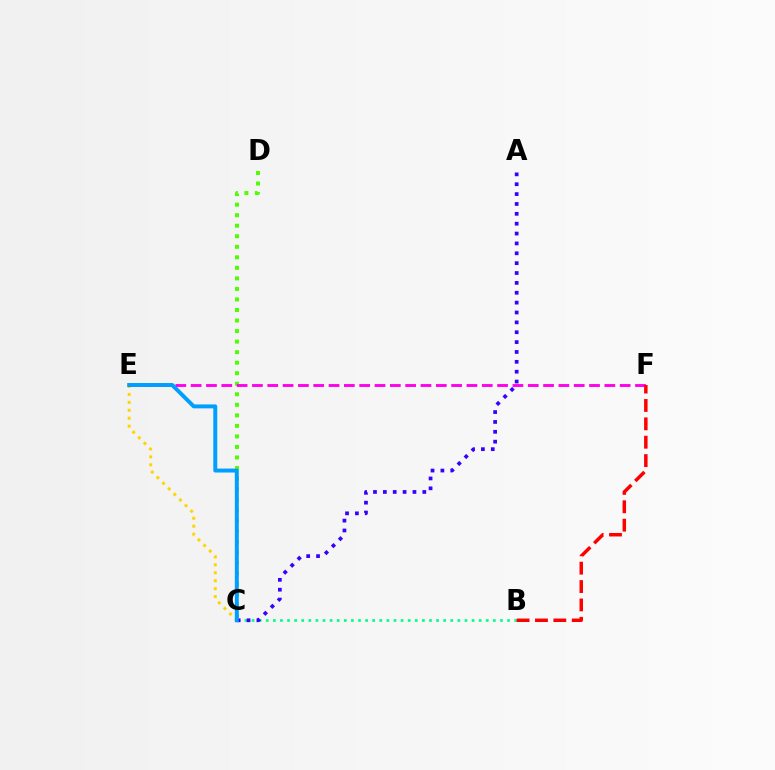{('C', 'E'): [{'color': '#ffd500', 'line_style': 'dotted', 'thickness': 2.16}, {'color': '#009eff', 'line_style': 'solid', 'thickness': 2.84}], ('C', 'D'): [{'color': '#4fff00', 'line_style': 'dotted', 'thickness': 2.86}], ('B', 'C'): [{'color': '#00ff86', 'line_style': 'dotted', 'thickness': 1.93}], ('E', 'F'): [{'color': '#ff00ed', 'line_style': 'dashed', 'thickness': 2.08}], ('A', 'C'): [{'color': '#3700ff', 'line_style': 'dotted', 'thickness': 2.68}], ('B', 'F'): [{'color': '#ff0000', 'line_style': 'dashed', 'thickness': 2.5}]}